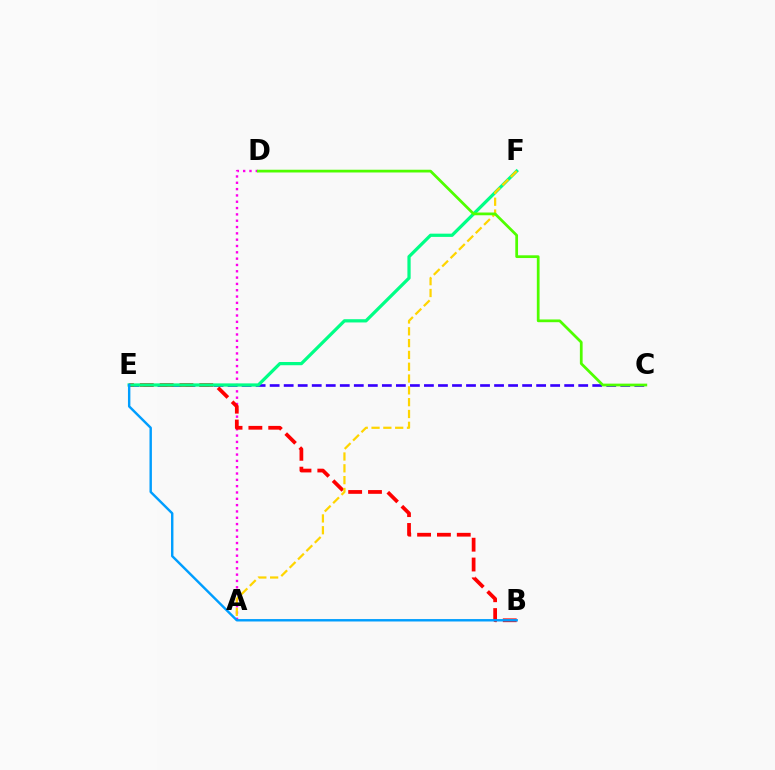{('A', 'D'): [{'color': '#ff00ed', 'line_style': 'dotted', 'thickness': 1.72}], ('C', 'E'): [{'color': '#3700ff', 'line_style': 'dashed', 'thickness': 1.91}], ('B', 'E'): [{'color': '#ff0000', 'line_style': 'dashed', 'thickness': 2.69}, {'color': '#009eff', 'line_style': 'solid', 'thickness': 1.74}], ('E', 'F'): [{'color': '#00ff86', 'line_style': 'solid', 'thickness': 2.33}], ('A', 'F'): [{'color': '#ffd500', 'line_style': 'dashed', 'thickness': 1.6}], ('C', 'D'): [{'color': '#4fff00', 'line_style': 'solid', 'thickness': 1.97}]}